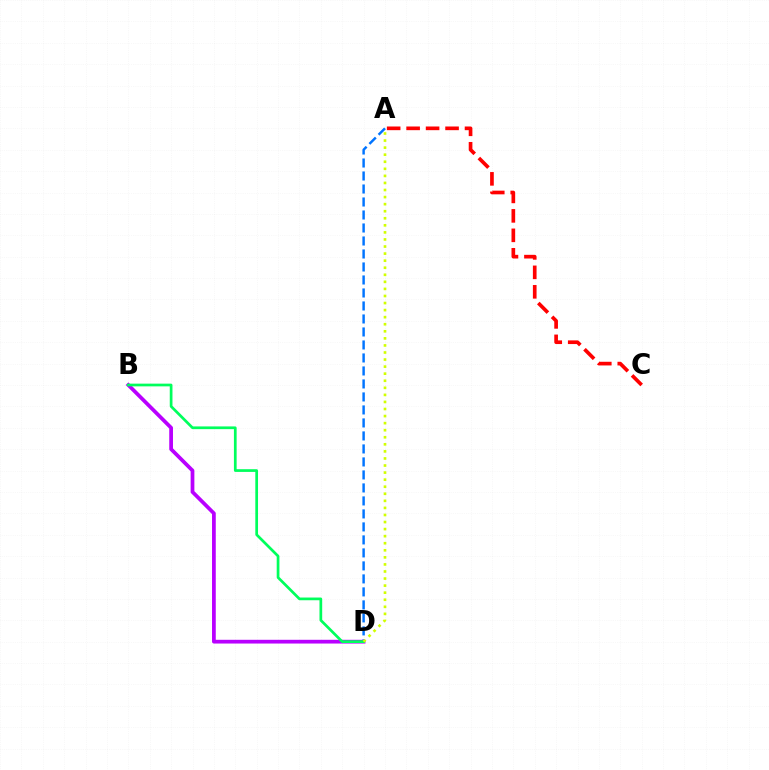{('A', 'D'): [{'color': '#0074ff', 'line_style': 'dashed', 'thickness': 1.77}, {'color': '#d1ff00', 'line_style': 'dotted', 'thickness': 1.92}], ('B', 'D'): [{'color': '#b900ff', 'line_style': 'solid', 'thickness': 2.69}, {'color': '#00ff5c', 'line_style': 'solid', 'thickness': 1.96}], ('A', 'C'): [{'color': '#ff0000', 'line_style': 'dashed', 'thickness': 2.64}]}